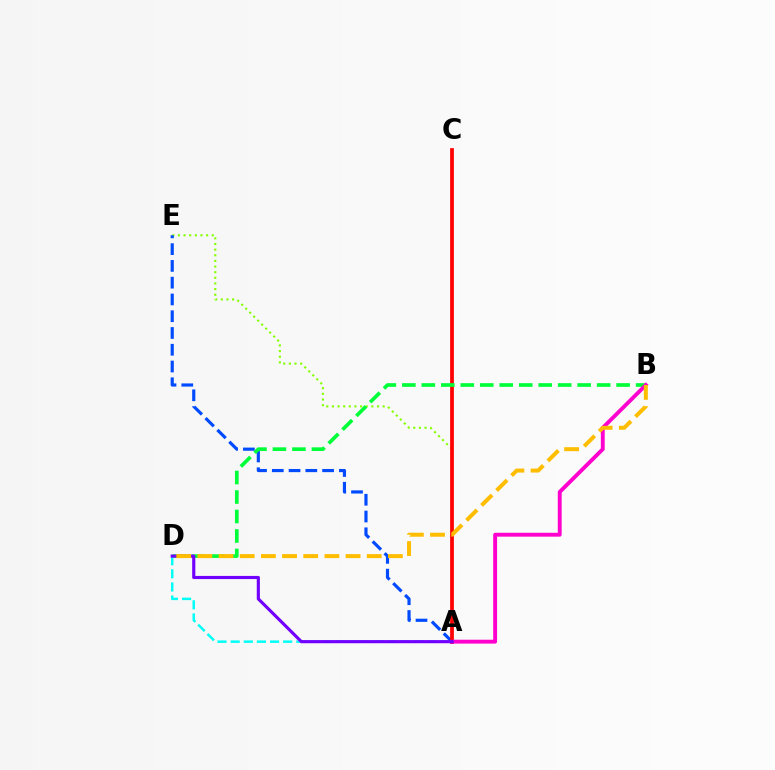{('A', 'E'): [{'color': '#84ff00', 'line_style': 'dotted', 'thickness': 1.53}, {'color': '#004bff', 'line_style': 'dashed', 'thickness': 2.28}], ('A', 'C'): [{'color': '#ff0000', 'line_style': 'solid', 'thickness': 2.69}], ('B', 'D'): [{'color': '#00ff39', 'line_style': 'dashed', 'thickness': 2.65}, {'color': '#ffbd00', 'line_style': 'dashed', 'thickness': 2.88}], ('A', 'B'): [{'color': '#ff00cf', 'line_style': 'solid', 'thickness': 2.8}], ('A', 'D'): [{'color': '#00fff6', 'line_style': 'dashed', 'thickness': 1.78}, {'color': '#7200ff', 'line_style': 'solid', 'thickness': 2.26}]}